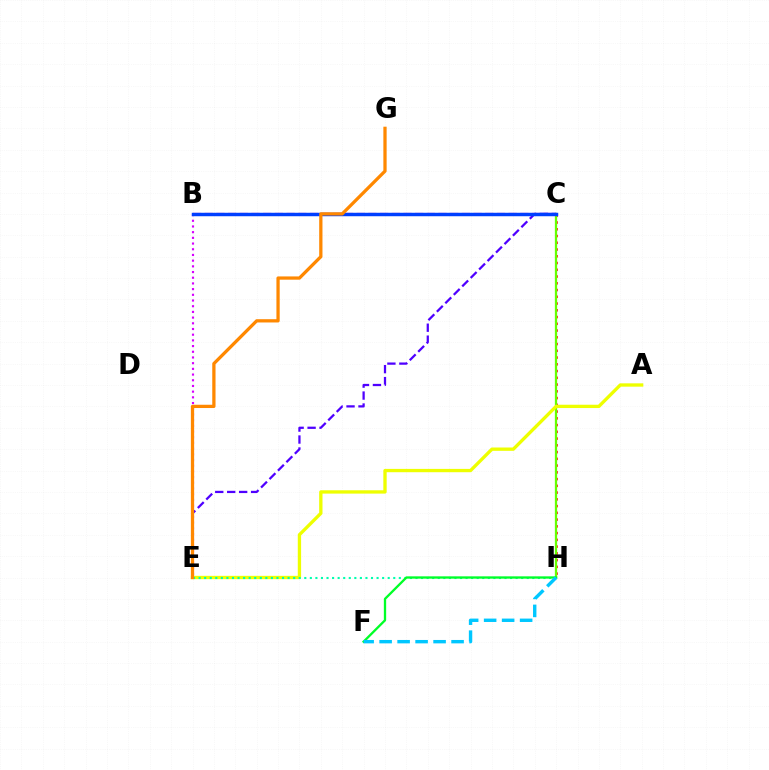{('B', 'E'): [{'color': '#d600ff', 'line_style': 'dotted', 'thickness': 1.55}], ('C', 'H'): [{'color': '#ff0000', 'line_style': 'dotted', 'thickness': 1.83}, {'color': '#66ff00', 'line_style': 'solid', 'thickness': 1.63}], ('B', 'C'): [{'color': '#ff00a0', 'line_style': 'dashed', 'thickness': 1.59}, {'color': '#003fff', 'line_style': 'solid', 'thickness': 2.49}], ('C', 'E'): [{'color': '#4f00ff', 'line_style': 'dashed', 'thickness': 1.62}], ('A', 'E'): [{'color': '#eeff00', 'line_style': 'solid', 'thickness': 2.39}], ('E', 'H'): [{'color': '#00ffaf', 'line_style': 'dotted', 'thickness': 1.51}], ('F', 'H'): [{'color': '#00ff27', 'line_style': 'solid', 'thickness': 1.67}, {'color': '#00c7ff', 'line_style': 'dashed', 'thickness': 2.44}], ('E', 'G'): [{'color': '#ff8800', 'line_style': 'solid', 'thickness': 2.35}]}